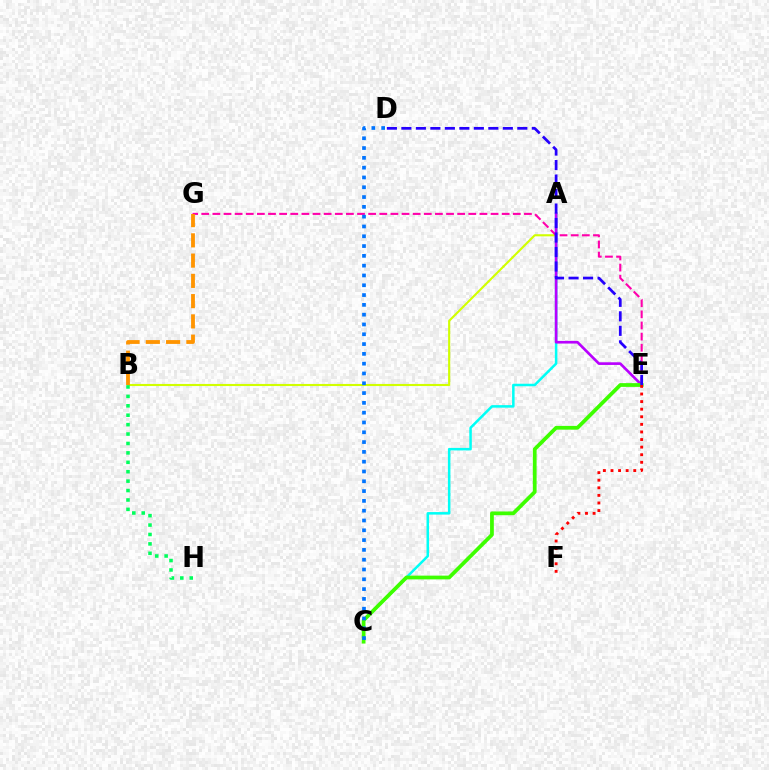{('A', 'B'): [{'color': '#d1ff00', 'line_style': 'solid', 'thickness': 1.52}], ('A', 'C'): [{'color': '#00fff6', 'line_style': 'solid', 'thickness': 1.81}], ('E', 'G'): [{'color': '#ff00ac', 'line_style': 'dashed', 'thickness': 1.51}], ('A', 'E'): [{'color': '#b900ff', 'line_style': 'solid', 'thickness': 1.92}], ('C', 'E'): [{'color': '#3dff00', 'line_style': 'solid', 'thickness': 2.7}], ('C', 'D'): [{'color': '#0074ff', 'line_style': 'dotted', 'thickness': 2.66}], ('D', 'E'): [{'color': '#2500ff', 'line_style': 'dashed', 'thickness': 1.97}], ('B', 'G'): [{'color': '#ff9400', 'line_style': 'dashed', 'thickness': 2.75}], ('E', 'F'): [{'color': '#ff0000', 'line_style': 'dotted', 'thickness': 2.06}], ('B', 'H'): [{'color': '#00ff5c', 'line_style': 'dotted', 'thickness': 2.56}]}